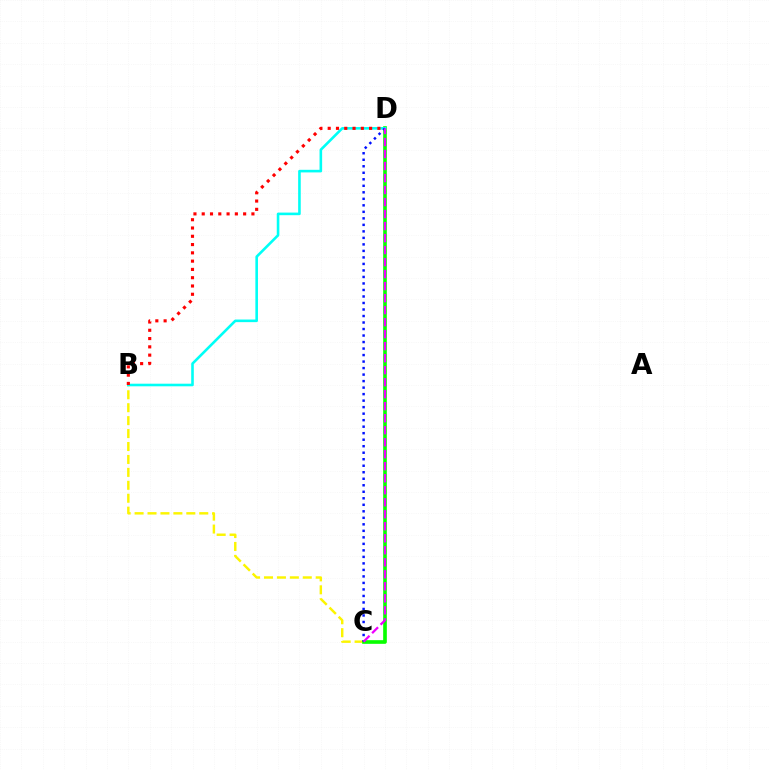{('B', 'C'): [{'color': '#fcf500', 'line_style': 'dashed', 'thickness': 1.76}], ('C', 'D'): [{'color': '#08ff00', 'line_style': 'solid', 'thickness': 2.63}, {'color': '#0010ff', 'line_style': 'dotted', 'thickness': 1.77}, {'color': '#ee00ff', 'line_style': 'dashed', 'thickness': 1.63}], ('B', 'D'): [{'color': '#00fff6', 'line_style': 'solid', 'thickness': 1.87}, {'color': '#ff0000', 'line_style': 'dotted', 'thickness': 2.25}]}